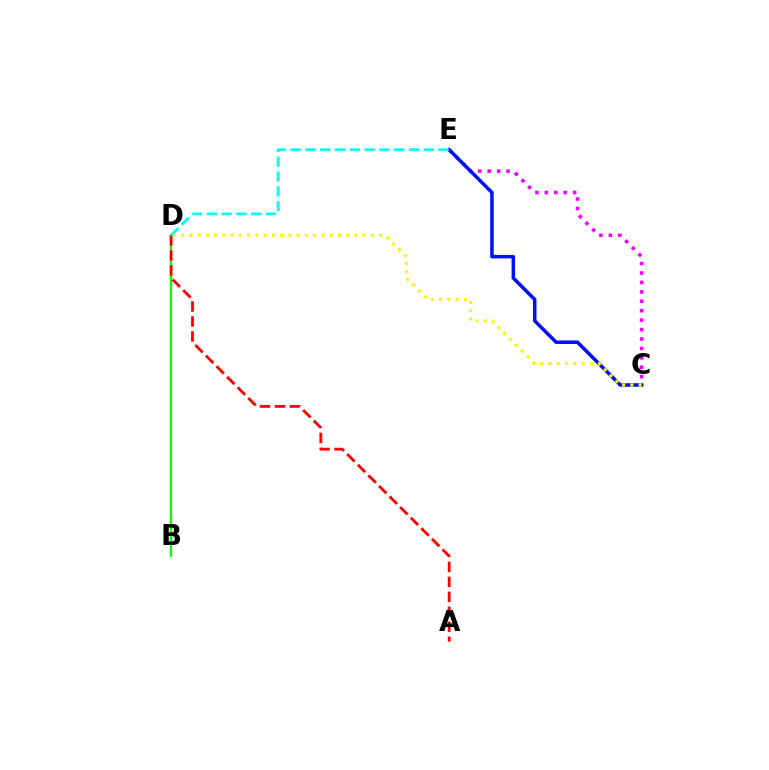{('B', 'D'): [{'color': '#08ff00', 'line_style': 'solid', 'thickness': 1.6}], ('C', 'E'): [{'color': '#ee00ff', 'line_style': 'dotted', 'thickness': 2.56}, {'color': '#0010ff', 'line_style': 'solid', 'thickness': 2.53}], ('A', 'D'): [{'color': '#ff0000', 'line_style': 'dashed', 'thickness': 2.03}], ('D', 'E'): [{'color': '#00fff6', 'line_style': 'dashed', 'thickness': 2.01}], ('C', 'D'): [{'color': '#fcf500', 'line_style': 'dotted', 'thickness': 2.24}]}